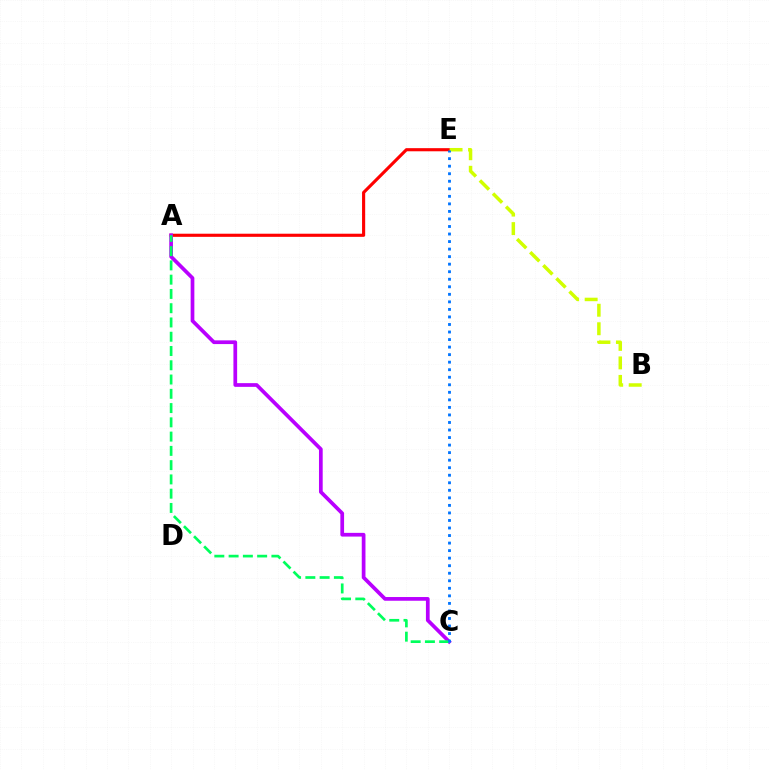{('A', 'E'): [{'color': '#ff0000', 'line_style': 'solid', 'thickness': 2.25}], ('A', 'C'): [{'color': '#b900ff', 'line_style': 'solid', 'thickness': 2.67}, {'color': '#00ff5c', 'line_style': 'dashed', 'thickness': 1.94}], ('B', 'E'): [{'color': '#d1ff00', 'line_style': 'dashed', 'thickness': 2.52}], ('C', 'E'): [{'color': '#0074ff', 'line_style': 'dotted', 'thickness': 2.05}]}